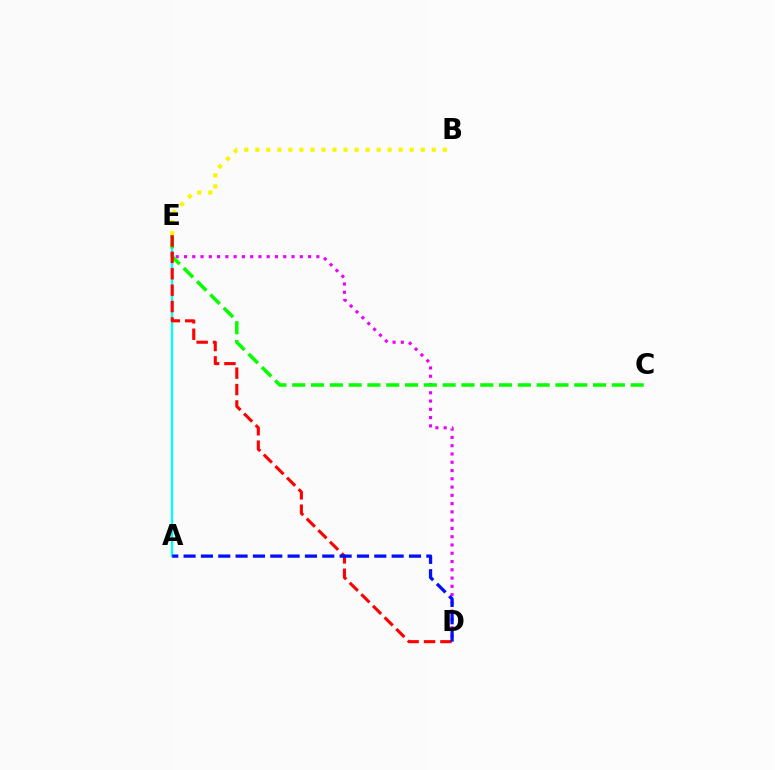{('A', 'E'): [{'color': '#00fff6', 'line_style': 'solid', 'thickness': 1.65}], ('D', 'E'): [{'color': '#ee00ff', 'line_style': 'dotted', 'thickness': 2.25}, {'color': '#ff0000', 'line_style': 'dashed', 'thickness': 2.23}], ('C', 'E'): [{'color': '#08ff00', 'line_style': 'dashed', 'thickness': 2.55}], ('B', 'E'): [{'color': '#fcf500', 'line_style': 'dotted', 'thickness': 3.0}], ('A', 'D'): [{'color': '#0010ff', 'line_style': 'dashed', 'thickness': 2.36}]}